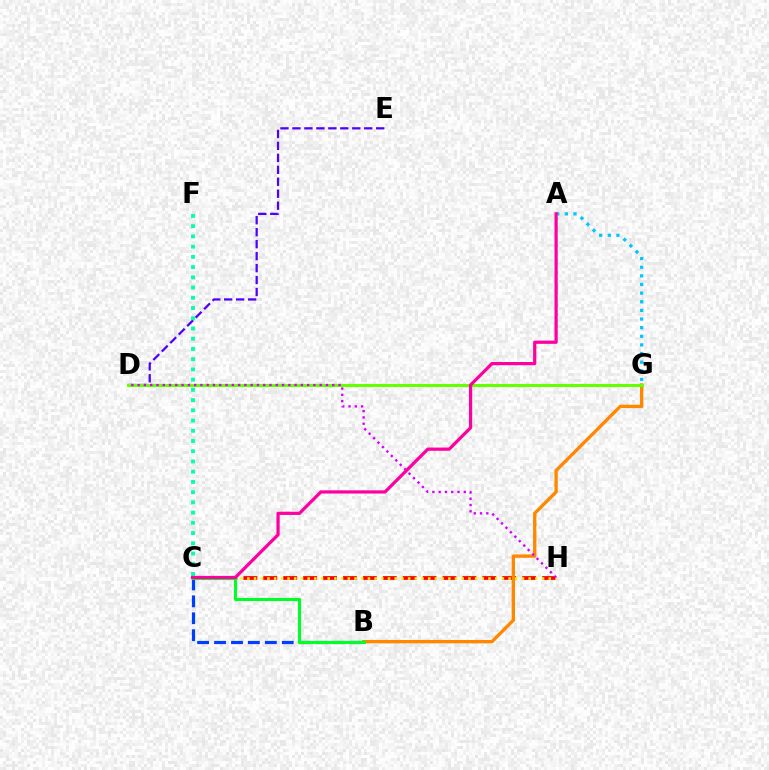{('C', 'H'): [{'color': '#ff0000', 'line_style': 'dashed', 'thickness': 2.7}, {'color': '#eeff00', 'line_style': 'dotted', 'thickness': 1.82}], ('B', 'G'): [{'color': '#ff8800', 'line_style': 'solid', 'thickness': 2.41}], ('B', 'C'): [{'color': '#003fff', 'line_style': 'dashed', 'thickness': 2.3}, {'color': '#00ff27', 'line_style': 'solid', 'thickness': 2.24}], ('D', 'E'): [{'color': '#4f00ff', 'line_style': 'dashed', 'thickness': 1.63}], ('D', 'G'): [{'color': '#66ff00', 'line_style': 'solid', 'thickness': 2.22}], ('A', 'G'): [{'color': '#00c7ff', 'line_style': 'dotted', 'thickness': 2.35}], ('C', 'F'): [{'color': '#00ffaf', 'line_style': 'dotted', 'thickness': 2.78}], ('D', 'H'): [{'color': '#d600ff', 'line_style': 'dotted', 'thickness': 1.71}], ('A', 'C'): [{'color': '#ff00a0', 'line_style': 'solid', 'thickness': 2.32}]}